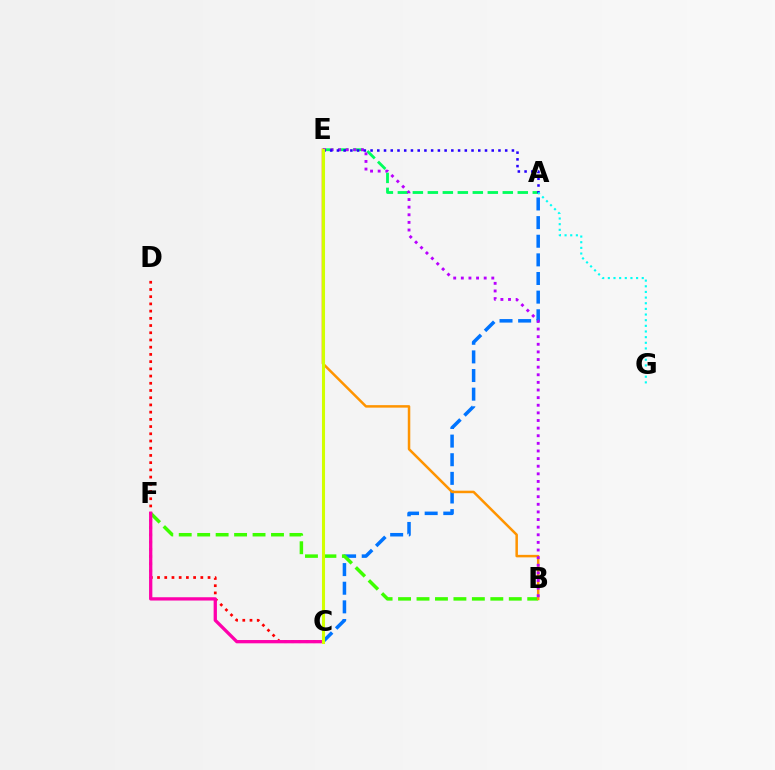{('A', 'C'): [{'color': '#0074ff', 'line_style': 'dashed', 'thickness': 2.53}], ('C', 'D'): [{'color': '#ff0000', 'line_style': 'dotted', 'thickness': 1.96}], ('B', 'F'): [{'color': '#3dff00', 'line_style': 'dashed', 'thickness': 2.51}], ('A', 'E'): [{'color': '#00ff5c', 'line_style': 'dashed', 'thickness': 2.04}, {'color': '#2500ff', 'line_style': 'dotted', 'thickness': 1.83}], ('C', 'F'): [{'color': '#ff00ac', 'line_style': 'solid', 'thickness': 2.37}], ('B', 'E'): [{'color': '#ff9400', 'line_style': 'solid', 'thickness': 1.8}, {'color': '#b900ff', 'line_style': 'dotted', 'thickness': 2.07}], ('C', 'E'): [{'color': '#d1ff00', 'line_style': 'solid', 'thickness': 2.21}], ('A', 'G'): [{'color': '#00fff6', 'line_style': 'dotted', 'thickness': 1.54}]}